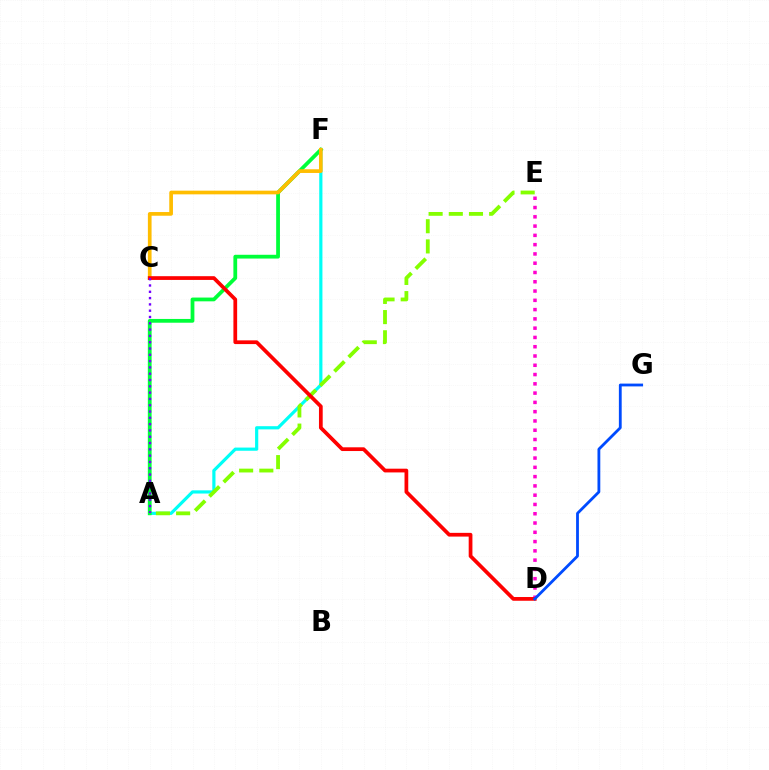{('A', 'F'): [{'color': '#00fff6', 'line_style': 'solid', 'thickness': 2.3}, {'color': '#00ff39', 'line_style': 'solid', 'thickness': 2.72}], ('D', 'E'): [{'color': '#ff00cf', 'line_style': 'dotted', 'thickness': 2.52}], ('C', 'F'): [{'color': '#ffbd00', 'line_style': 'solid', 'thickness': 2.66}], ('A', 'E'): [{'color': '#84ff00', 'line_style': 'dashed', 'thickness': 2.74}], ('C', 'D'): [{'color': '#ff0000', 'line_style': 'solid', 'thickness': 2.69}], ('D', 'G'): [{'color': '#004bff', 'line_style': 'solid', 'thickness': 2.02}], ('A', 'C'): [{'color': '#7200ff', 'line_style': 'dotted', 'thickness': 1.71}]}